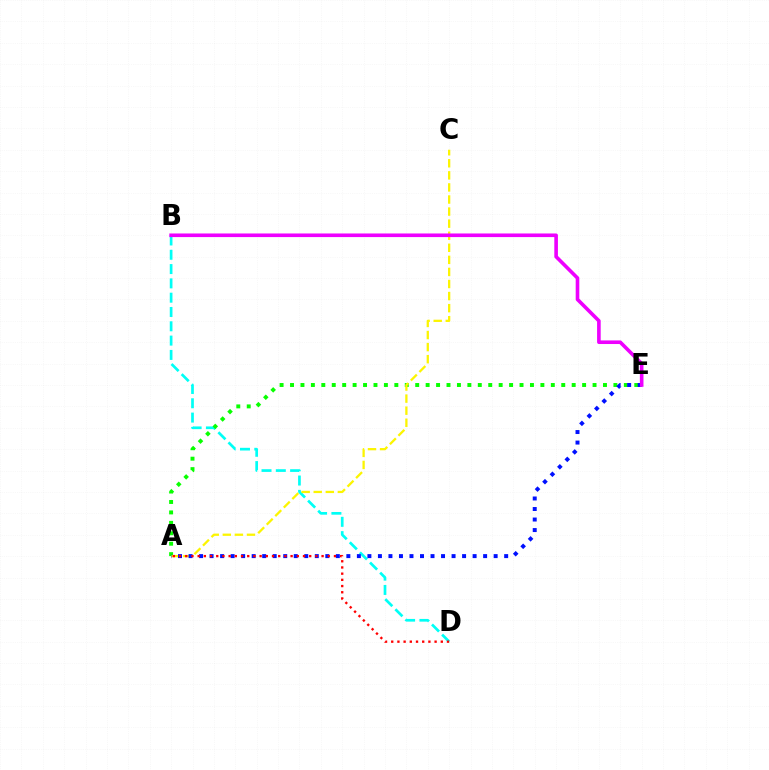{('B', 'D'): [{'color': '#00fff6', 'line_style': 'dashed', 'thickness': 1.94}], ('A', 'E'): [{'color': '#08ff00', 'line_style': 'dotted', 'thickness': 2.83}, {'color': '#0010ff', 'line_style': 'dotted', 'thickness': 2.86}], ('A', 'C'): [{'color': '#fcf500', 'line_style': 'dashed', 'thickness': 1.64}], ('B', 'E'): [{'color': '#ee00ff', 'line_style': 'solid', 'thickness': 2.6}], ('A', 'D'): [{'color': '#ff0000', 'line_style': 'dotted', 'thickness': 1.68}]}